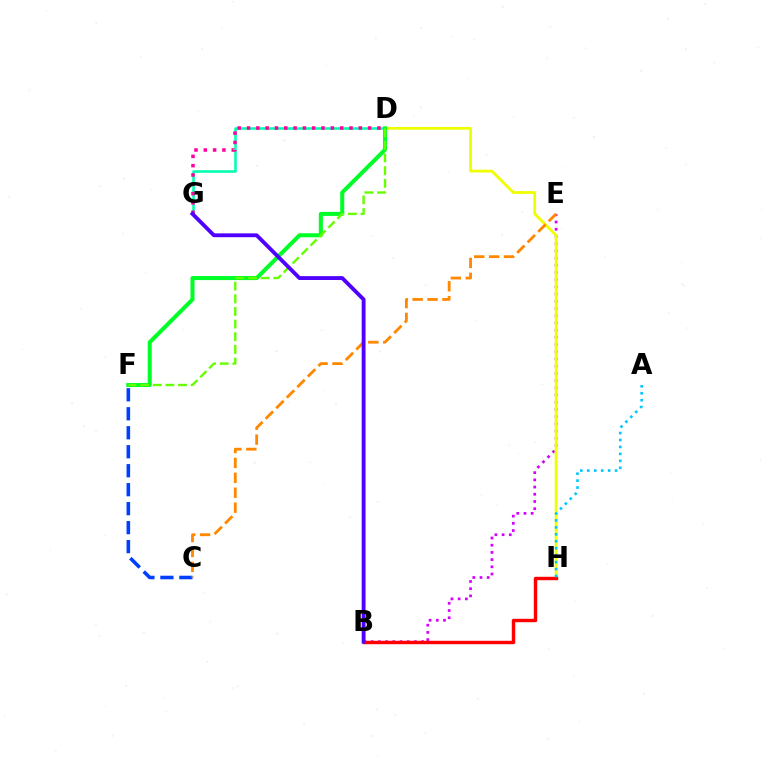{('D', 'G'): [{'color': '#00ffaf', 'line_style': 'solid', 'thickness': 1.84}, {'color': '#ff00a0', 'line_style': 'dotted', 'thickness': 2.53}], ('C', 'F'): [{'color': '#003fff', 'line_style': 'dashed', 'thickness': 2.58}], ('B', 'E'): [{'color': '#d600ff', 'line_style': 'dotted', 'thickness': 1.96}], ('D', 'H'): [{'color': '#eeff00', 'line_style': 'solid', 'thickness': 2.0}], ('D', 'F'): [{'color': '#00ff27', 'line_style': 'solid', 'thickness': 2.91}, {'color': '#66ff00', 'line_style': 'dashed', 'thickness': 1.72}], ('B', 'H'): [{'color': '#ff0000', 'line_style': 'solid', 'thickness': 2.47}], ('C', 'E'): [{'color': '#ff8800', 'line_style': 'dashed', 'thickness': 2.02}], ('A', 'H'): [{'color': '#00c7ff', 'line_style': 'dotted', 'thickness': 1.89}], ('B', 'G'): [{'color': '#4f00ff', 'line_style': 'solid', 'thickness': 2.77}]}